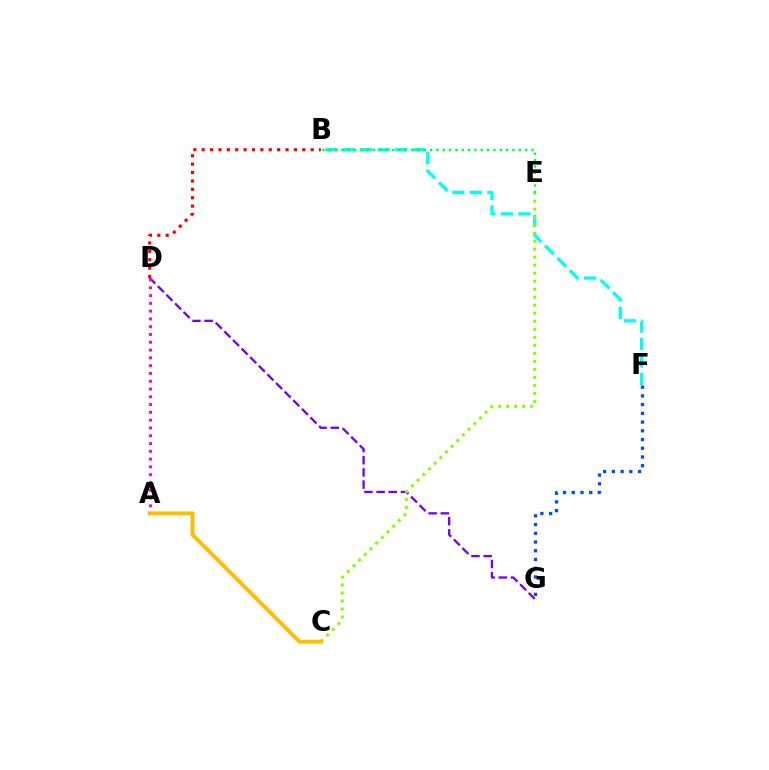{('D', 'G'): [{'color': '#7200ff', 'line_style': 'dashed', 'thickness': 1.65}], ('B', 'F'): [{'color': '#00fff6', 'line_style': 'dashed', 'thickness': 2.37}], ('A', 'D'): [{'color': '#ff00cf', 'line_style': 'dotted', 'thickness': 2.12}], ('C', 'E'): [{'color': '#84ff00', 'line_style': 'dotted', 'thickness': 2.18}], ('B', 'E'): [{'color': '#00ff39', 'line_style': 'dotted', 'thickness': 1.72}], ('B', 'D'): [{'color': '#ff0000', 'line_style': 'dotted', 'thickness': 2.28}], ('A', 'C'): [{'color': '#ffbd00', 'line_style': 'solid', 'thickness': 2.82}], ('F', 'G'): [{'color': '#004bff', 'line_style': 'dotted', 'thickness': 2.37}]}